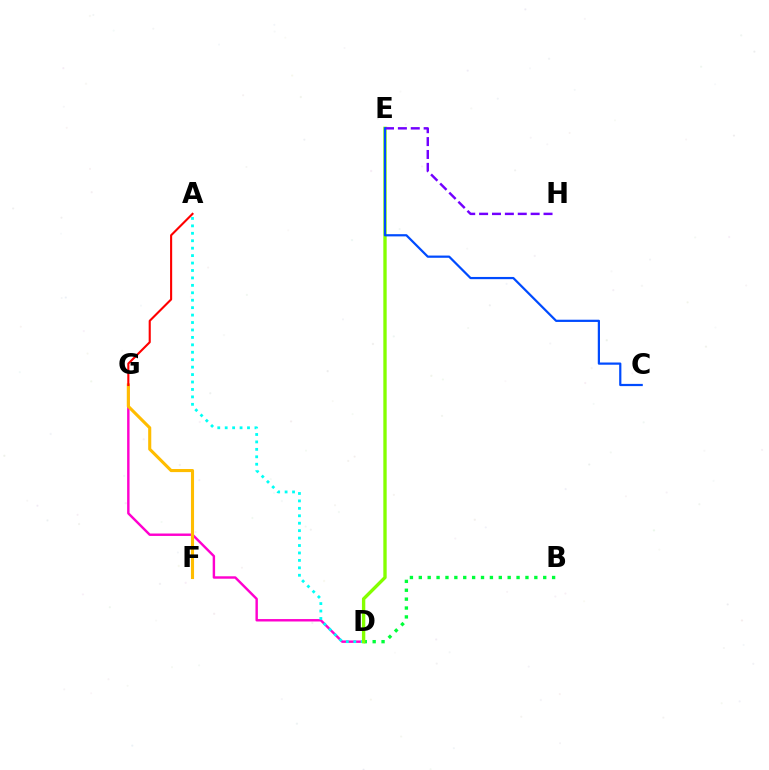{('D', 'G'): [{'color': '#ff00cf', 'line_style': 'solid', 'thickness': 1.75}], ('B', 'D'): [{'color': '#00ff39', 'line_style': 'dotted', 'thickness': 2.41}], ('F', 'G'): [{'color': '#ffbd00', 'line_style': 'solid', 'thickness': 2.23}], ('A', 'D'): [{'color': '#00fff6', 'line_style': 'dotted', 'thickness': 2.02}], ('D', 'E'): [{'color': '#84ff00', 'line_style': 'solid', 'thickness': 2.41}], ('E', 'H'): [{'color': '#7200ff', 'line_style': 'dashed', 'thickness': 1.75}], ('A', 'G'): [{'color': '#ff0000', 'line_style': 'solid', 'thickness': 1.52}], ('C', 'E'): [{'color': '#004bff', 'line_style': 'solid', 'thickness': 1.6}]}